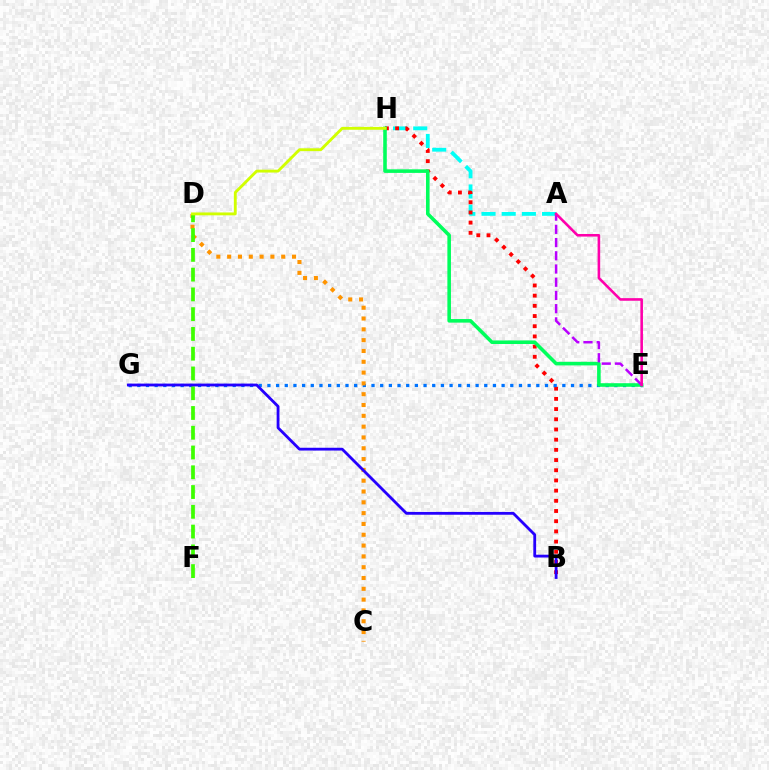{('A', 'H'): [{'color': '#00fff6', 'line_style': 'dashed', 'thickness': 2.74}], ('B', 'H'): [{'color': '#ff0000', 'line_style': 'dotted', 'thickness': 2.77}], ('E', 'G'): [{'color': '#0074ff', 'line_style': 'dotted', 'thickness': 2.36}], ('C', 'D'): [{'color': '#ff9400', 'line_style': 'dotted', 'thickness': 2.94}], ('D', 'F'): [{'color': '#3dff00', 'line_style': 'dashed', 'thickness': 2.69}], ('E', 'H'): [{'color': '#00ff5c', 'line_style': 'solid', 'thickness': 2.57}], ('A', 'E'): [{'color': '#b900ff', 'line_style': 'dashed', 'thickness': 1.8}, {'color': '#ff00ac', 'line_style': 'solid', 'thickness': 1.86}], ('B', 'G'): [{'color': '#2500ff', 'line_style': 'solid', 'thickness': 2.02}], ('D', 'H'): [{'color': '#d1ff00', 'line_style': 'solid', 'thickness': 2.06}]}